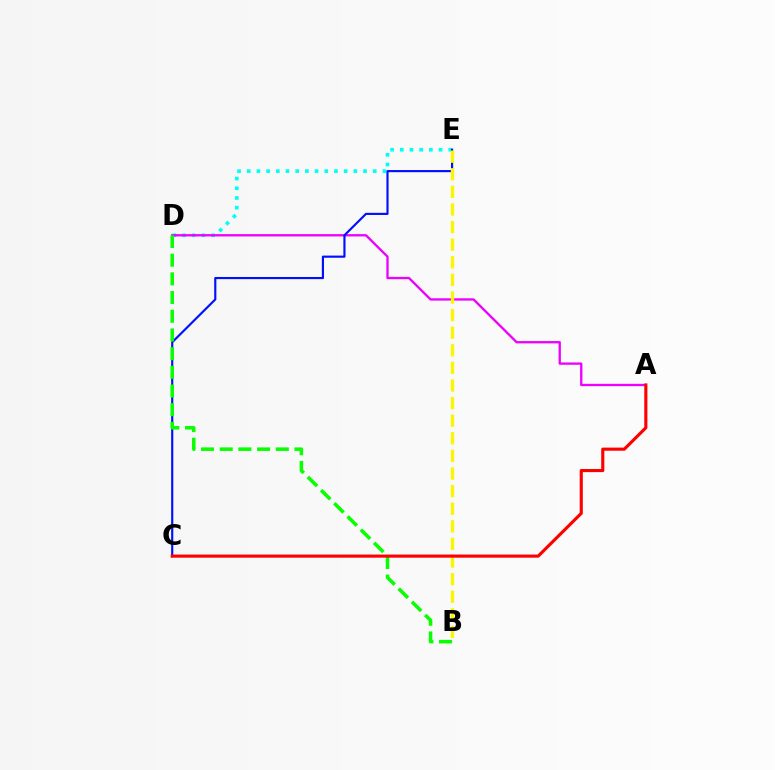{('D', 'E'): [{'color': '#00fff6', 'line_style': 'dotted', 'thickness': 2.63}], ('A', 'D'): [{'color': '#ee00ff', 'line_style': 'solid', 'thickness': 1.67}], ('C', 'E'): [{'color': '#0010ff', 'line_style': 'solid', 'thickness': 1.55}], ('B', 'E'): [{'color': '#fcf500', 'line_style': 'dashed', 'thickness': 2.39}], ('B', 'D'): [{'color': '#08ff00', 'line_style': 'dashed', 'thickness': 2.54}], ('A', 'C'): [{'color': '#ff0000', 'line_style': 'solid', 'thickness': 2.25}]}